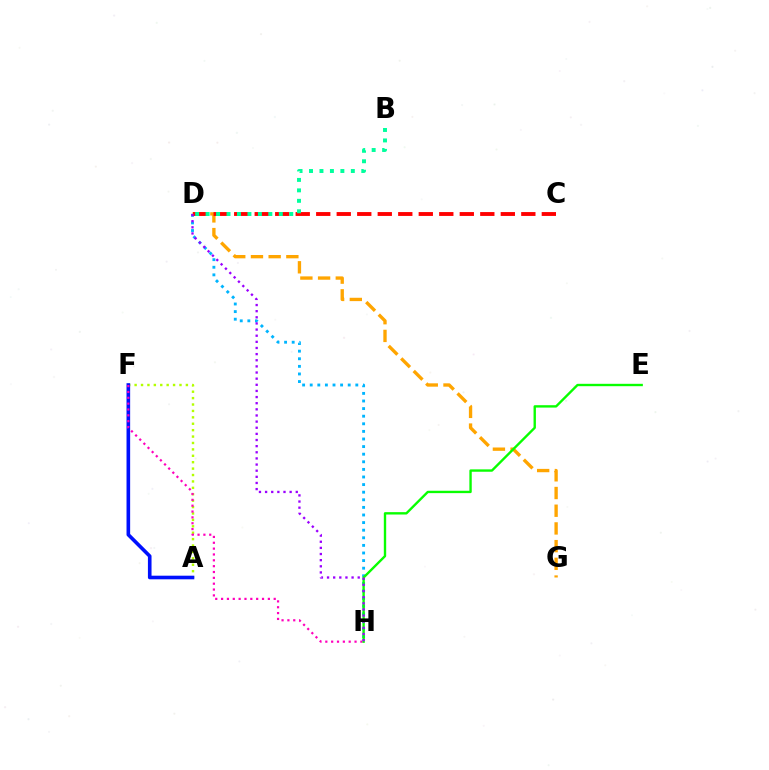{('A', 'F'): [{'color': '#b3ff00', 'line_style': 'dotted', 'thickness': 1.74}, {'color': '#0010ff', 'line_style': 'solid', 'thickness': 2.61}], ('D', 'H'): [{'color': '#00b5ff', 'line_style': 'dotted', 'thickness': 2.06}, {'color': '#9b00ff', 'line_style': 'dotted', 'thickness': 1.67}], ('D', 'G'): [{'color': '#ffa500', 'line_style': 'dashed', 'thickness': 2.41}], ('C', 'D'): [{'color': '#ff0000', 'line_style': 'dashed', 'thickness': 2.79}], ('F', 'H'): [{'color': '#ff00bd', 'line_style': 'dotted', 'thickness': 1.59}], ('E', 'H'): [{'color': '#08ff00', 'line_style': 'solid', 'thickness': 1.71}], ('B', 'D'): [{'color': '#00ff9d', 'line_style': 'dotted', 'thickness': 2.84}]}